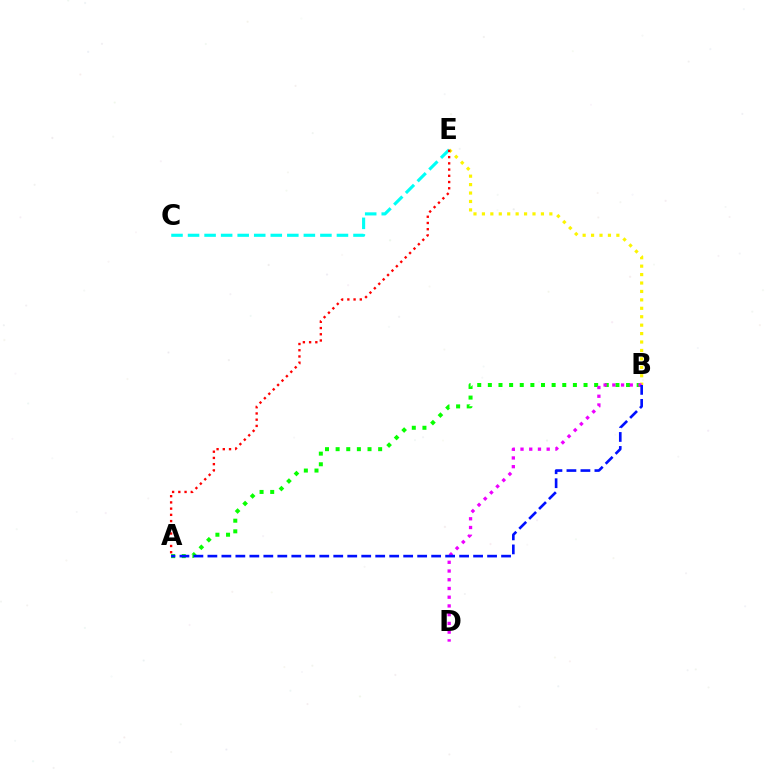{('A', 'B'): [{'color': '#08ff00', 'line_style': 'dotted', 'thickness': 2.89}, {'color': '#0010ff', 'line_style': 'dashed', 'thickness': 1.9}], ('B', 'E'): [{'color': '#fcf500', 'line_style': 'dotted', 'thickness': 2.29}], ('C', 'E'): [{'color': '#00fff6', 'line_style': 'dashed', 'thickness': 2.25}], ('B', 'D'): [{'color': '#ee00ff', 'line_style': 'dotted', 'thickness': 2.37}], ('A', 'E'): [{'color': '#ff0000', 'line_style': 'dotted', 'thickness': 1.69}]}